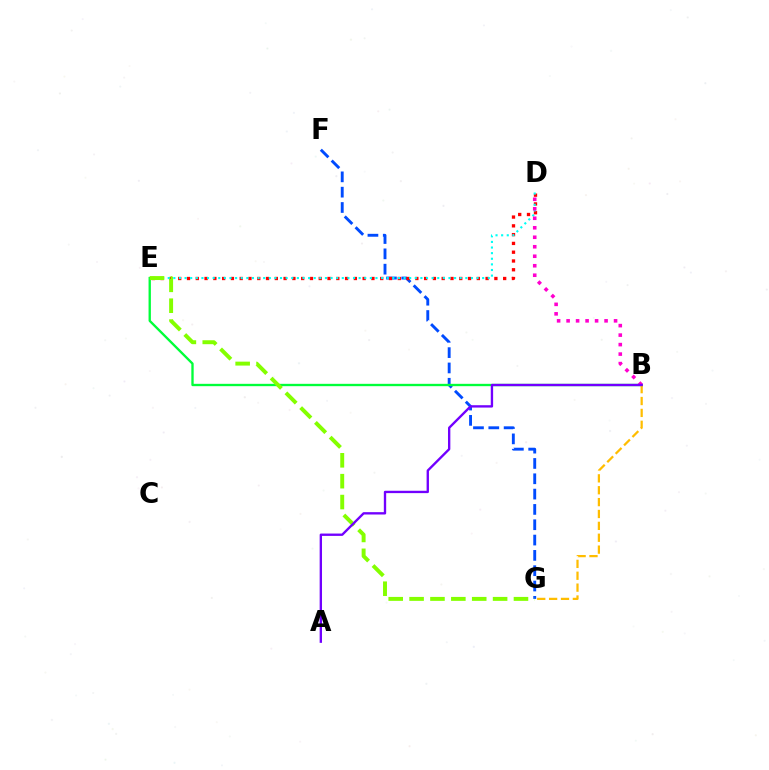{('F', 'G'): [{'color': '#004bff', 'line_style': 'dashed', 'thickness': 2.08}], ('D', 'E'): [{'color': '#ff0000', 'line_style': 'dotted', 'thickness': 2.39}, {'color': '#00fff6', 'line_style': 'dotted', 'thickness': 1.53}], ('B', 'E'): [{'color': '#00ff39', 'line_style': 'solid', 'thickness': 1.68}], ('B', 'D'): [{'color': '#ff00cf', 'line_style': 'dotted', 'thickness': 2.58}], ('B', 'G'): [{'color': '#ffbd00', 'line_style': 'dashed', 'thickness': 1.61}], ('E', 'G'): [{'color': '#84ff00', 'line_style': 'dashed', 'thickness': 2.84}], ('A', 'B'): [{'color': '#7200ff', 'line_style': 'solid', 'thickness': 1.69}]}